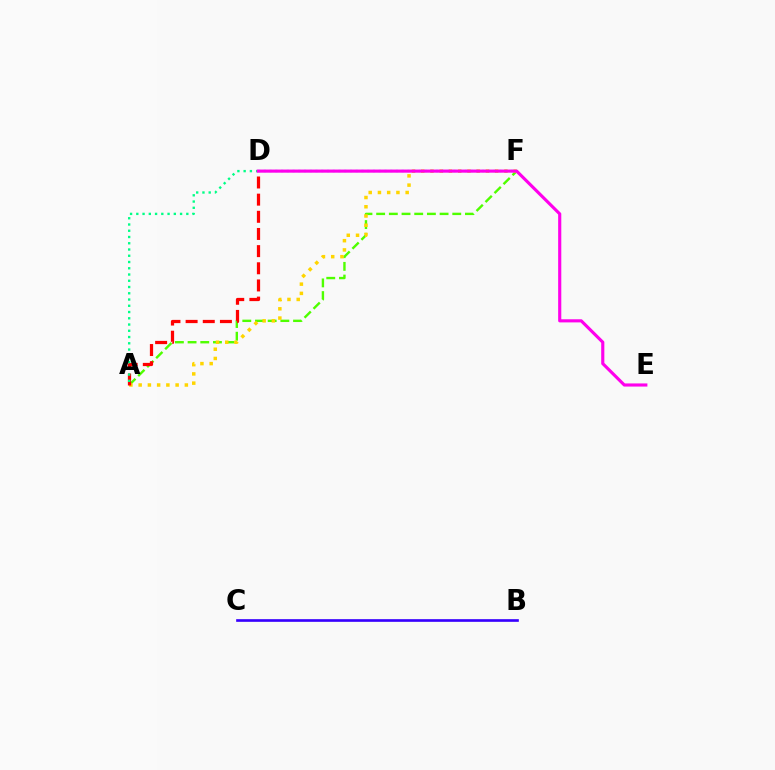{('A', 'F'): [{'color': '#4fff00', 'line_style': 'dashed', 'thickness': 1.72}, {'color': '#ffd500', 'line_style': 'dotted', 'thickness': 2.51}], ('A', 'D'): [{'color': '#ff0000', 'line_style': 'dashed', 'thickness': 2.33}, {'color': '#00ff86', 'line_style': 'dotted', 'thickness': 1.7}], ('D', 'F'): [{'color': '#009eff', 'line_style': 'dotted', 'thickness': 1.56}], ('B', 'C'): [{'color': '#3700ff', 'line_style': 'solid', 'thickness': 1.91}], ('D', 'E'): [{'color': '#ff00ed', 'line_style': 'solid', 'thickness': 2.25}]}